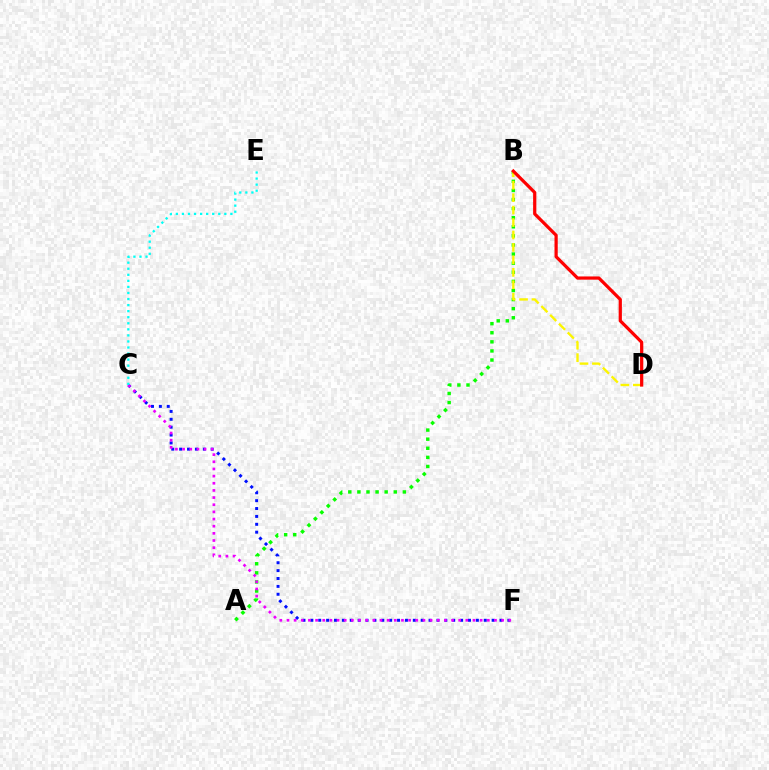{('C', 'F'): [{'color': '#0010ff', 'line_style': 'dotted', 'thickness': 2.14}, {'color': '#ee00ff', 'line_style': 'dotted', 'thickness': 1.94}], ('A', 'B'): [{'color': '#08ff00', 'line_style': 'dotted', 'thickness': 2.47}], ('B', 'D'): [{'color': '#fcf500', 'line_style': 'dashed', 'thickness': 1.69}, {'color': '#ff0000', 'line_style': 'solid', 'thickness': 2.32}], ('C', 'E'): [{'color': '#00fff6', 'line_style': 'dotted', 'thickness': 1.65}]}